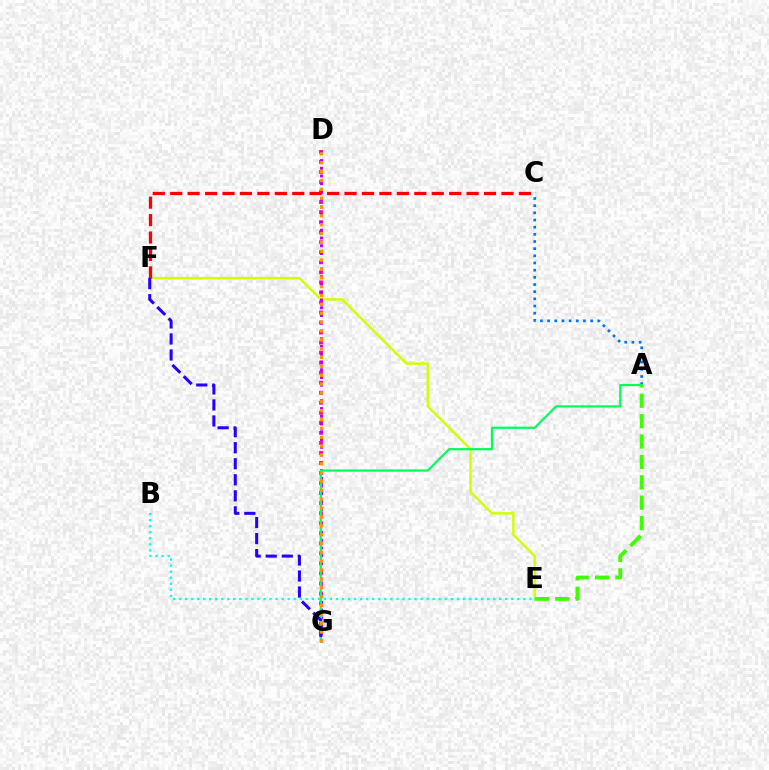{('D', 'G'): [{'color': '#ff00ac', 'line_style': 'dotted', 'thickness': 2.73}, {'color': '#b900ff', 'line_style': 'dotted', 'thickness': 2.11}, {'color': '#ff9400', 'line_style': 'dotted', 'thickness': 2.41}], ('E', 'F'): [{'color': '#d1ff00', 'line_style': 'solid', 'thickness': 1.75}], ('C', 'F'): [{'color': '#ff0000', 'line_style': 'dashed', 'thickness': 2.37}], ('A', 'C'): [{'color': '#0074ff', 'line_style': 'dotted', 'thickness': 1.95}], ('A', 'G'): [{'color': '#00ff5c', 'line_style': 'solid', 'thickness': 1.59}], ('F', 'G'): [{'color': '#2500ff', 'line_style': 'dashed', 'thickness': 2.18}], ('A', 'E'): [{'color': '#3dff00', 'line_style': 'dashed', 'thickness': 2.77}], ('B', 'E'): [{'color': '#00fff6', 'line_style': 'dotted', 'thickness': 1.64}]}